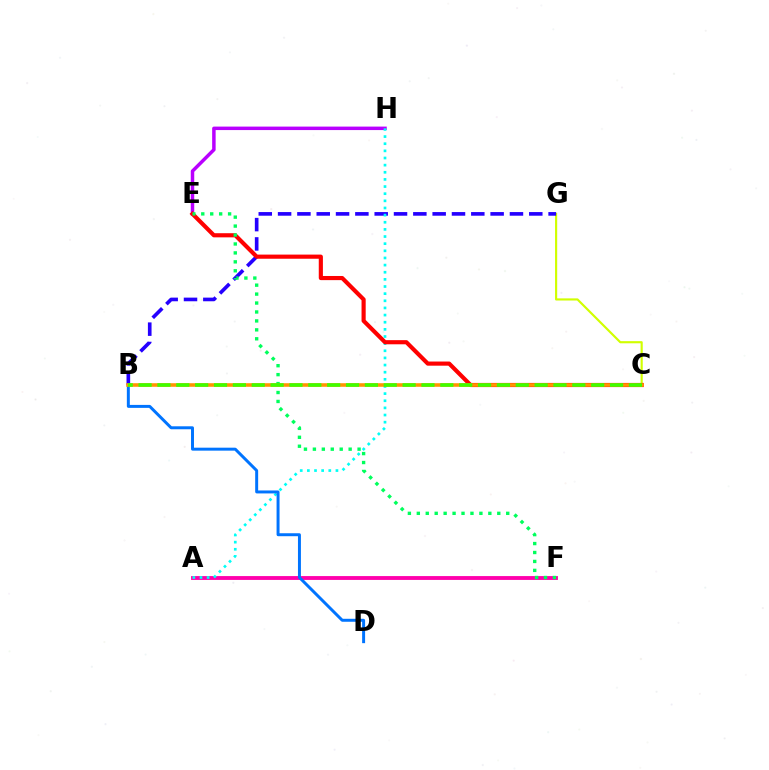{('C', 'G'): [{'color': '#d1ff00', 'line_style': 'solid', 'thickness': 1.55}], ('E', 'H'): [{'color': '#b900ff', 'line_style': 'solid', 'thickness': 2.5}], ('A', 'F'): [{'color': '#ff00ac', 'line_style': 'solid', 'thickness': 2.77}], ('B', 'G'): [{'color': '#2500ff', 'line_style': 'dashed', 'thickness': 2.62}], ('A', 'H'): [{'color': '#00fff6', 'line_style': 'dotted', 'thickness': 1.94}], ('B', 'D'): [{'color': '#0074ff', 'line_style': 'solid', 'thickness': 2.14}], ('C', 'E'): [{'color': '#ff0000', 'line_style': 'solid', 'thickness': 2.98}], ('E', 'F'): [{'color': '#00ff5c', 'line_style': 'dotted', 'thickness': 2.43}], ('B', 'C'): [{'color': '#ff9400', 'line_style': 'solid', 'thickness': 2.58}, {'color': '#3dff00', 'line_style': 'dashed', 'thickness': 2.56}]}